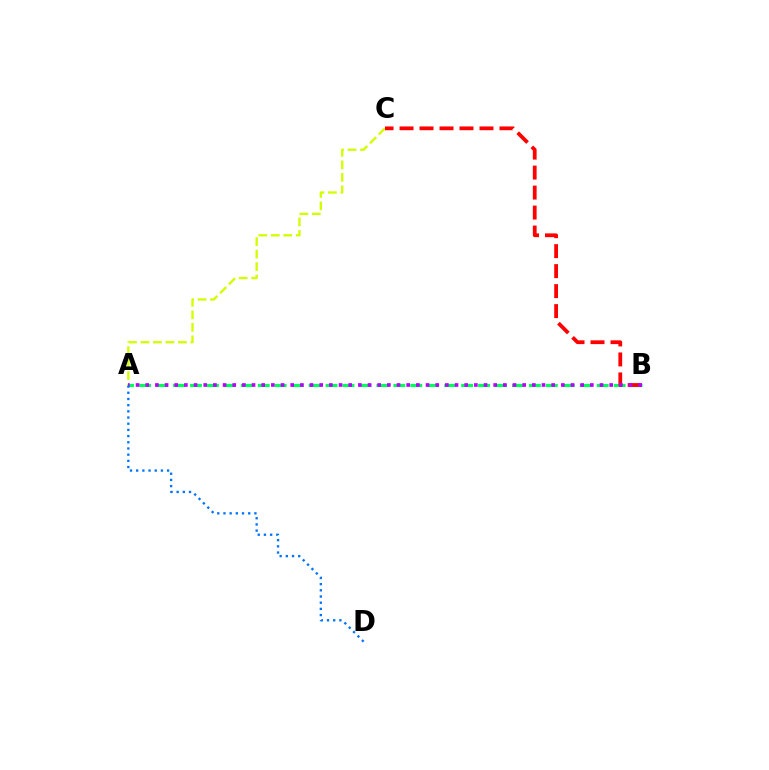{('A', 'B'): [{'color': '#00ff5c', 'line_style': 'dashed', 'thickness': 2.3}, {'color': '#b900ff', 'line_style': 'dotted', 'thickness': 2.63}], ('A', 'C'): [{'color': '#d1ff00', 'line_style': 'dashed', 'thickness': 1.7}], ('B', 'C'): [{'color': '#ff0000', 'line_style': 'dashed', 'thickness': 2.72}], ('A', 'D'): [{'color': '#0074ff', 'line_style': 'dotted', 'thickness': 1.68}]}